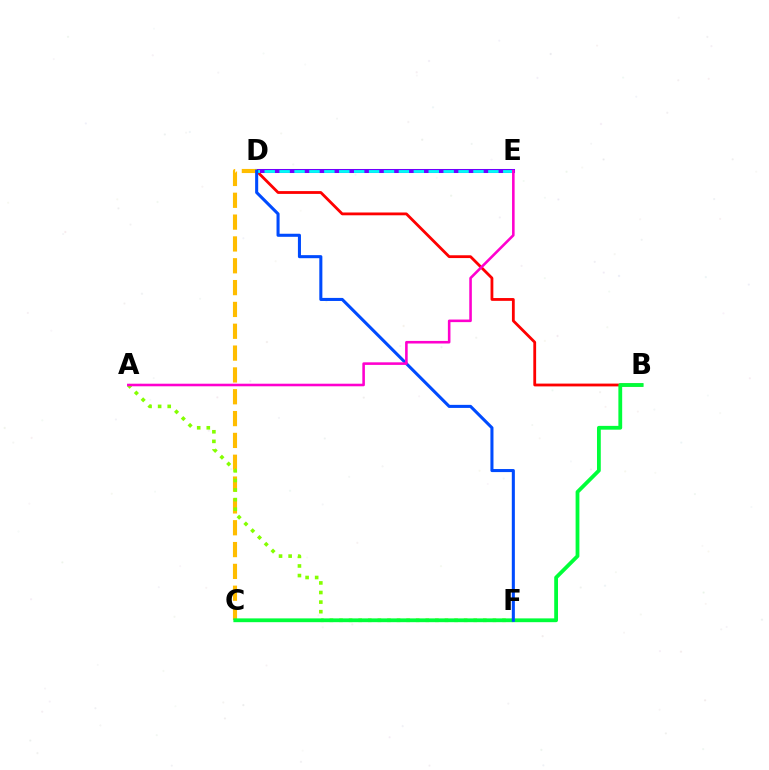{('D', 'E'): [{'color': '#7200ff', 'line_style': 'solid', 'thickness': 2.9}, {'color': '#00fff6', 'line_style': 'dashed', 'thickness': 2.03}], ('B', 'D'): [{'color': '#ff0000', 'line_style': 'solid', 'thickness': 2.02}], ('C', 'D'): [{'color': '#ffbd00', 'line_style': 'dashed', 'thickness': 2.97}], ('A', 'F'): [{'color': '#84ff00', 'line_style': 'dotted', 'thickness': 2.6}], ('B', 'C'): [{'color': '#00ff39', 'line_style': 'solid', 'thickness': 2.73}], ('D', 'F'): [{'color': '#004bff', 'line_style': 'solid', 'thickness': 2.2}], ('A', 'E'): [{'color': '#ff00cf', 'line_style': 'solid', 'thickness': 1.86}]}